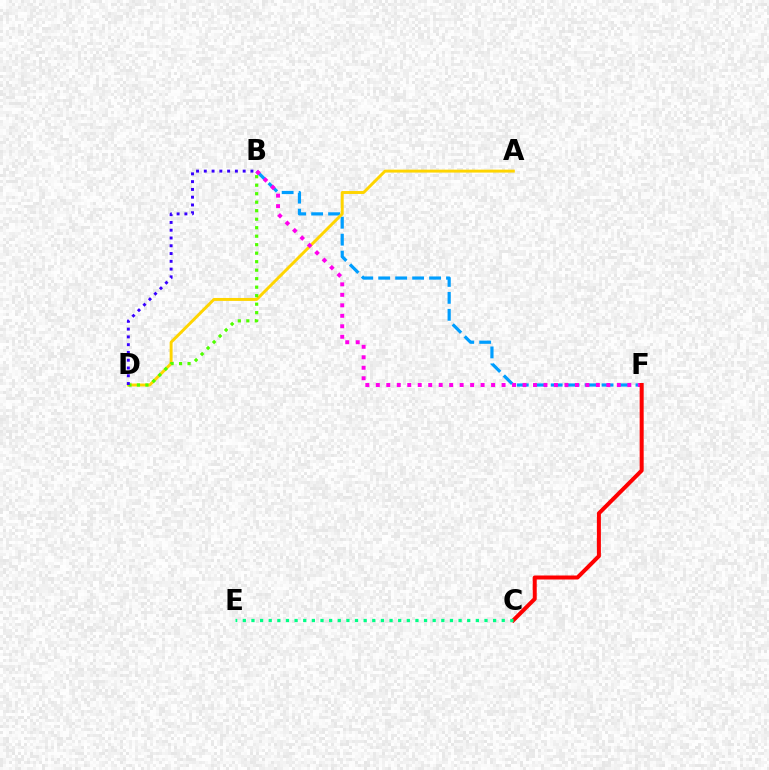{('B', 'F'): [{'color': '#009eff', 'line_style': 'dashed', 'thickness': 2.3}, {'color': '#ff00ed', 'line_style': 'dotted', 'thickness': 2.85}], ('A', 'D'): [{'color': '#ffd500', 'line_style': 'solid', 'thickness': 2.12}], ('B', 'D'): [{'color': '#4fff00', 'line_style': 'dotted', 'thickness': 2.31}, {'color': '#3700ff', 'line_style': 'dotted', 'thickness': 2.11}], ('C', 'F'): [{'color': '#ff0000', 'line_style': 'solid', 'thickness': 2.89}], ('C', 'E'): [{'color': '#00ff86', 'line_style': 'dotted', 'thickness': 2.34}]}